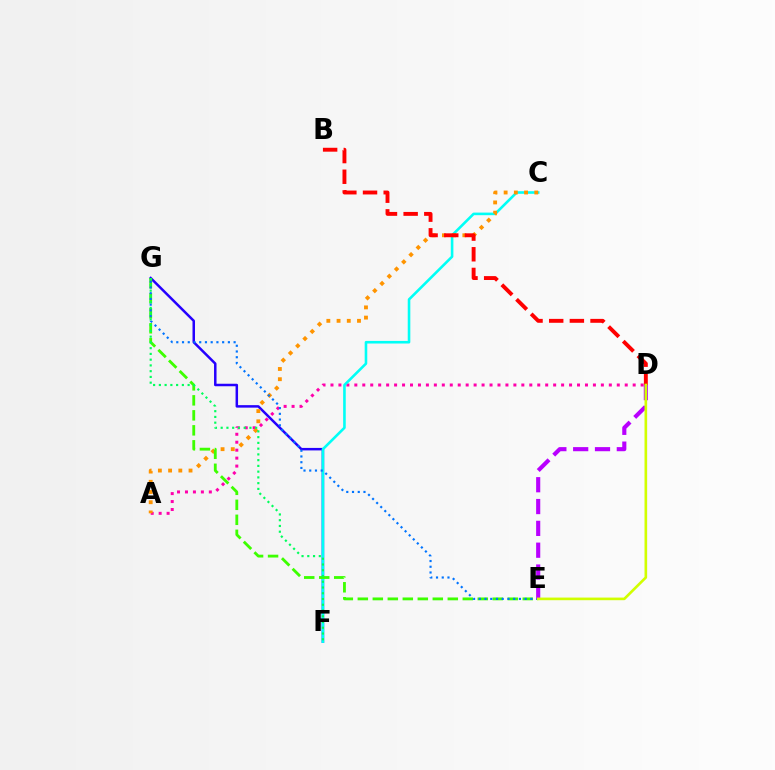{('A', 'D'): [{'color': '#ff00ac', 'line_style': 'dotted', 'thickness': 2.16}], ('F', 'G'): [{'color': '#2500ff', 'line_style': 'solid', 'thickness': 1.8}, {'color': '#00ff5c', 'line_style': 'dotted', 'thickness': 1.56}], ('C', 'F'): [{'color': '#00fff6', 'line_style': 'solid', 'thickness': 1.87}], ('A', 'C'): [{'color': '#ff9400', 'line_style': 'dotted', 'thickness': 2.77}], ('E', 'G'): [{'color': '#3dff00', 'line_style': 'dashed', 'thickness': 2.04}, {'color': '#0074ff', 'line_style': 'dotted', 'thickness': 1.56}], ('D', 'E'): [{'color': '#b900ff', 'line_style': 'dashed', 'thickness': 2.96}, {'color': '#d1ff00', 'line_style': 'solid', 'thickness': 1.9}], ('B', 'D'): [{'color': '#ff0000', 'line_style': 'dashed', 'thickness': 2.81}]}